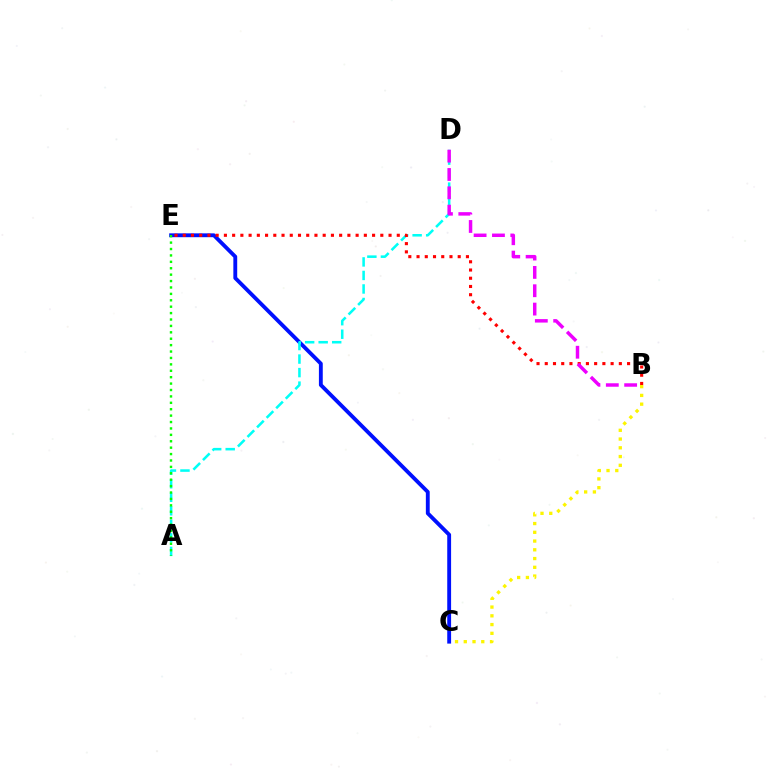{('B', 'C'): [{'color': '#fcf500', 'line_style': 'dotted', 'thickness': 2.38}], ('C', 'E'): [{'color': '#0010ff', 'line_style': 'solid', 'thickness': 2.77}], ('A', 'D'): [{'color': '#00fff6', 'line_style': 'dashed', 'thickness': 1.84}], ('B', 'E'): [{'color': '#ff0000', 'line_style': 'dotted', 'thickness': 2.24}], ('B', 'D'): [{'color': '#ee00ff', 'line_style': 'dashed', 'thickness': 2.49}], ('A', 'E'): [{'color': '#08ff00', 'line_style': 'dotted', 'thickness': 1.74}]}